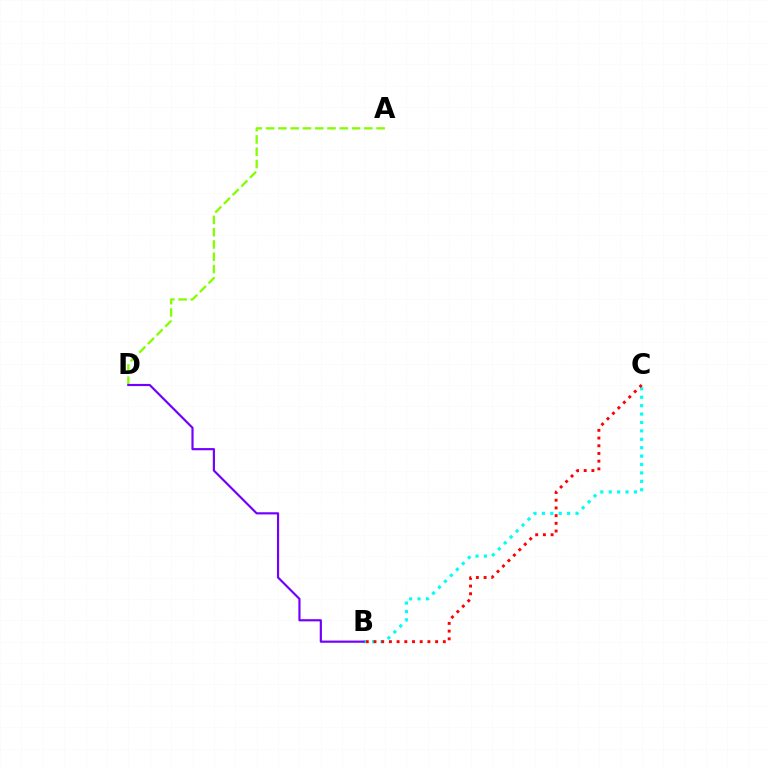{('B', 'C'): [{'color': '#00fff6', 'line_style': 'dotted', 'thickness': 2.28}, {'color': '#ff0000', 'line_style': 'dotted', 'thickness': 2.09}], ('A', 'D'): [{'color': '#84ff00', 'line_style': 'dashed', 'thickness': 1.67}], ('B', 'D'): [{'color': '#7200ff', 'line_style': 'solid', 'thickness': 1.56}]}